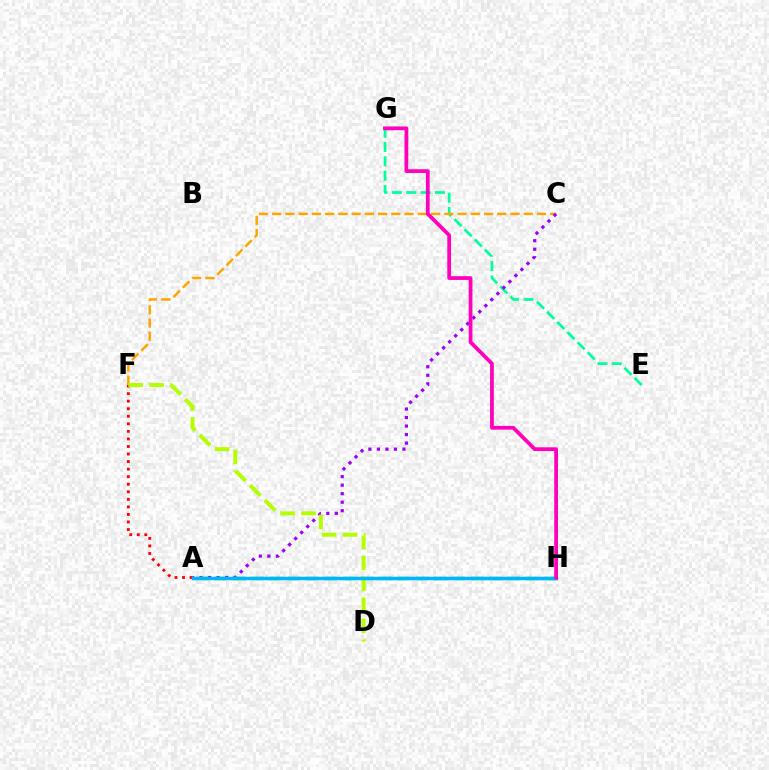{('E', 'G'): [{'color': '#00ff9d', 'line_style': 'dashed', 'thickness': 1.95}], ('A', 'F'): [{'color': '#ff0000', 'line_style': 'dotted', 'thickness': 2.05}], ('C', 'F'): [{'color': '#ffa500', 'line_style': 'dashed', 'thickness': 1.8}], ('A', 'C'): [{'color': '#9b00ff', 'line_style': 'dotted', 'thickness': 2.31}], ('A', 'H'): [{'color': '#0010ff', 'line_style': 'dotted', 'thickness': 1.52}, {'color': '#08ff00', 'line_style': 'dashed', 'thickness': 2.48}, {'color': '#00b5ff', 'line_style': 'solid', 'thickness': 2.46}], ('D', 'F'): [{'color': '#b3ff00', 'line_style': 'dashed', 'thickness': 2.84}], ('G', 'H'): [{'color': '#ff00bd', 'line_style': 'solid', 'thickness': 2.71}]}